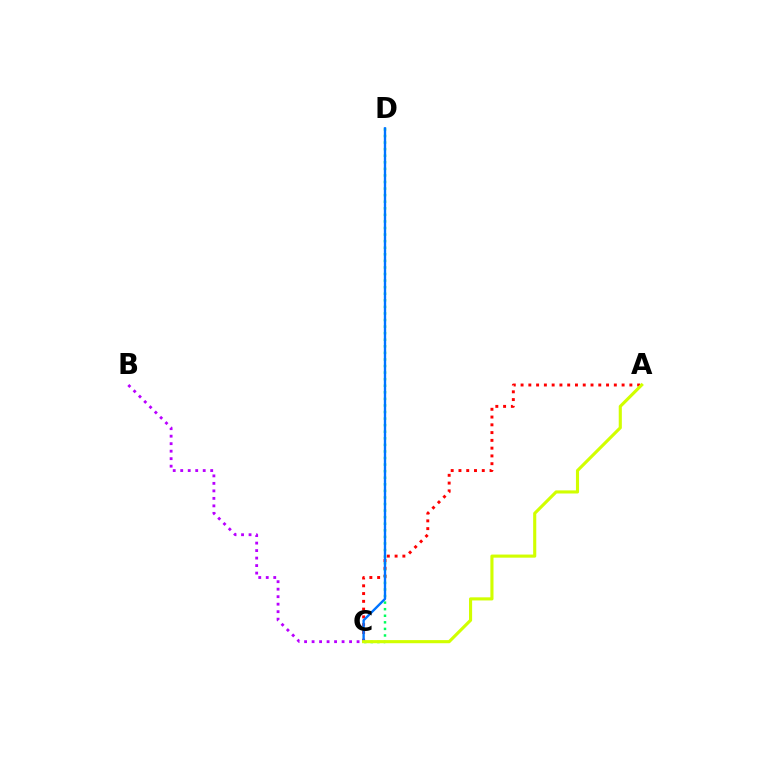{('A', 'C'): [{'color': '#ff0000', 'line_style': 'dotted', 'thickness': 2.11}, {'color': '#d1ff00', 'line_style': 'solid', 'thickness': 2.24}], ('B', 'C'): [{'color': '#b900ff', 'line_style': 'dotted', 'thickness': 2.04}], ('C', 'D'): [{'color': '#00ff5c', 'line_style': 'dotted', 'thickness': 1.79}, {'color': '#0074ff', 'line_style': 'solid', 'thickness': 1.7}]}